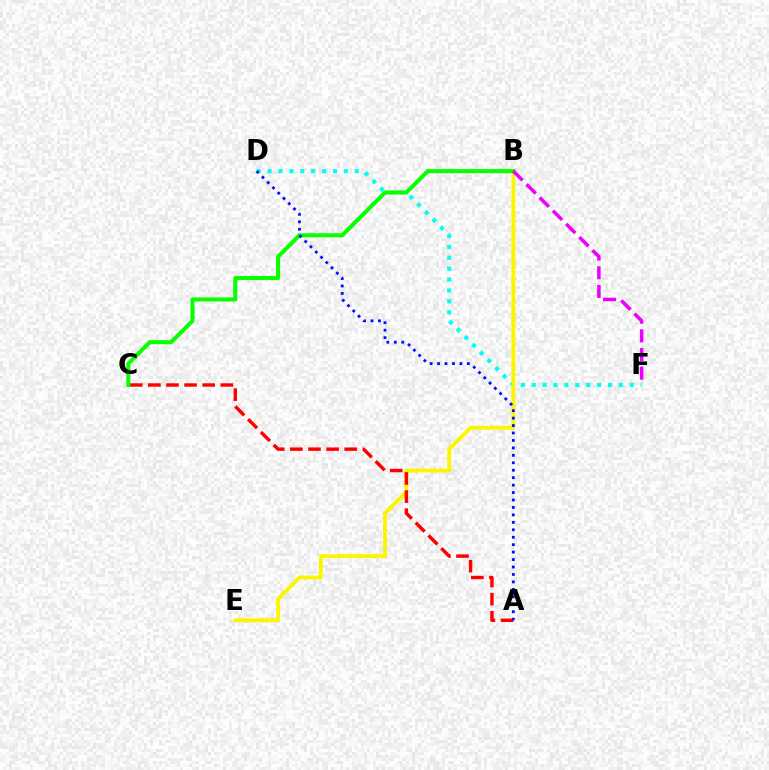{('D', 'F'): [{'color': '#00fff6', 'line_style': 'dotted', 'thickness': 2.96}], ('B', 'E'): [{'color': '#fcf500', 'line_style': 'solid', 'thickness': 2.77}], ('A', 'C'): [{'color': '#ff0000', 'line_style': 'dashed', 'thickness': 2.46}], ('B', 'C'): [{'color': '#08ff00', 'line_style': 'solid', 'thickness': 2.9}], ('B', 'F'): [{'color': '#ee00ff', 'line_style': 'dashed', 'thickness': 2.53}], ('A', 'D'): [{'color': '#0010ff', 'line_style': 'dotted', 'thickness': 2.02}]}